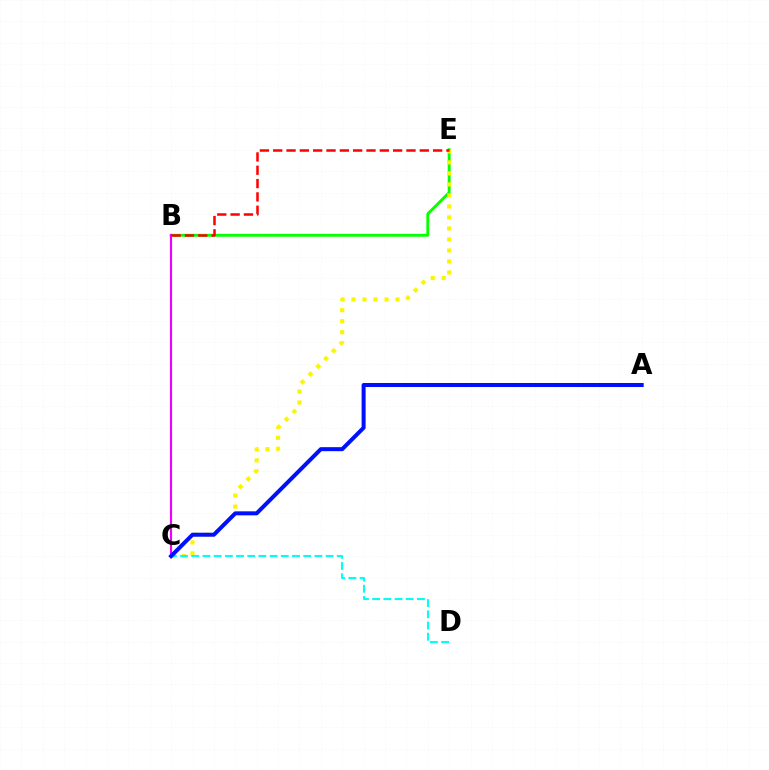{('B', 'E'): [{'color': '#08ff00', 'line_style': 'solid', 'thickness': 2.07}, {'color': '#ff0000', 'line_style': 'dashed', 'thickness': 1.81}], ('B', 'C'): [{'color': '#ee00ff', 'line_style': 'solid', 'thickness': 1.53}], ('C', 'E'): [{'color': '#fcf500', 'line_style': 'dotted', 'thickness': 2.99}], ('C', 'D'): [{'color': '#00fff6', 'line_style': 'dashed', 'thickness': 1.52}], ('A', 'C'): [{'color': '#0010ff', 'line_style': 'solid', 'thickness': 2.89}]}